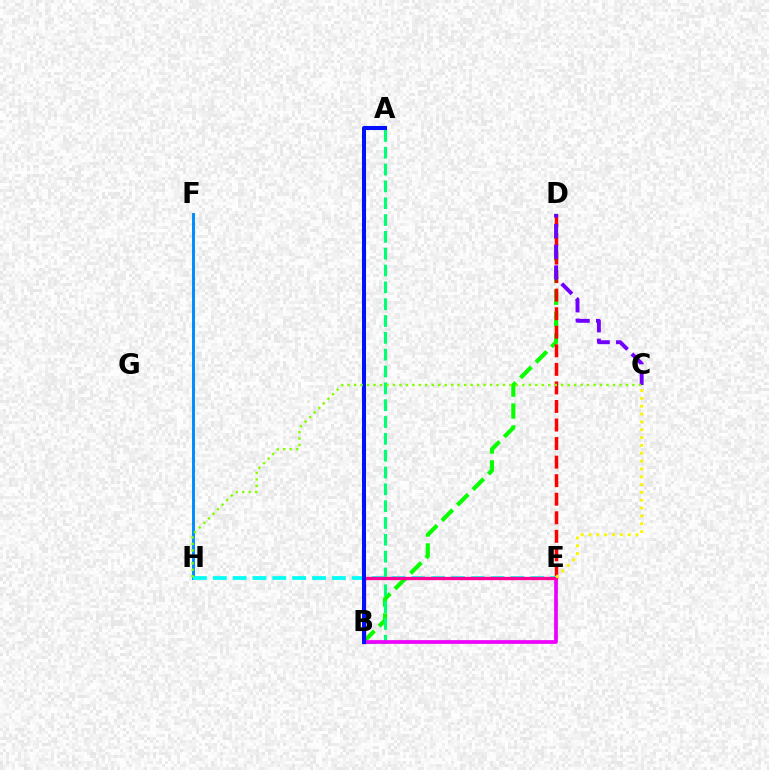{('B', 'D'): [{'color': '#08ff00', 'line_style': 'dashed', 'thickness': 2.98}], ('D', 'E'): [{'color': '#ff0000', 'line_style': 'dashed', 'thickness': 2.52}], ('A', 'B'): [{'color': '#00ff74', 'line_style': 'dashed', 'thickness': 2.29}, {'color': '#ff7c00', 'line_style': 'solid', 'thickness': 1.86}, {'color': '#0010ff', 'line_style': 'solid', 'thickness': 2.91}], ('B', 'E'): [{'color': '#ee00ff', 'line_style': 'solid', 'thickness': 2.69}, {'color': '#ff0094', 'line_style': 'solid', 'thickness': 2.38}], ('F', 'H'): [{'color': '#008cff', 'line_style': 'solid', 'thickness': 2.11}], ('C', 'D'): [{'color': '#7200ff', 'line_style': 'dashed', 'thickness': 2.81}], ('E', 'H'): [{'color': '#00fff6', 'line_style': 'dashed', 'thickness': 2.7}], ('C', 'E'): [{'color': '#fcf500', 'line_style': 'dotted', 'thickness': 2.13}], ('C', 'H'): [{'color': '#84ff00', 'line_style': 'dotted', 'thickness': 1.76}]}